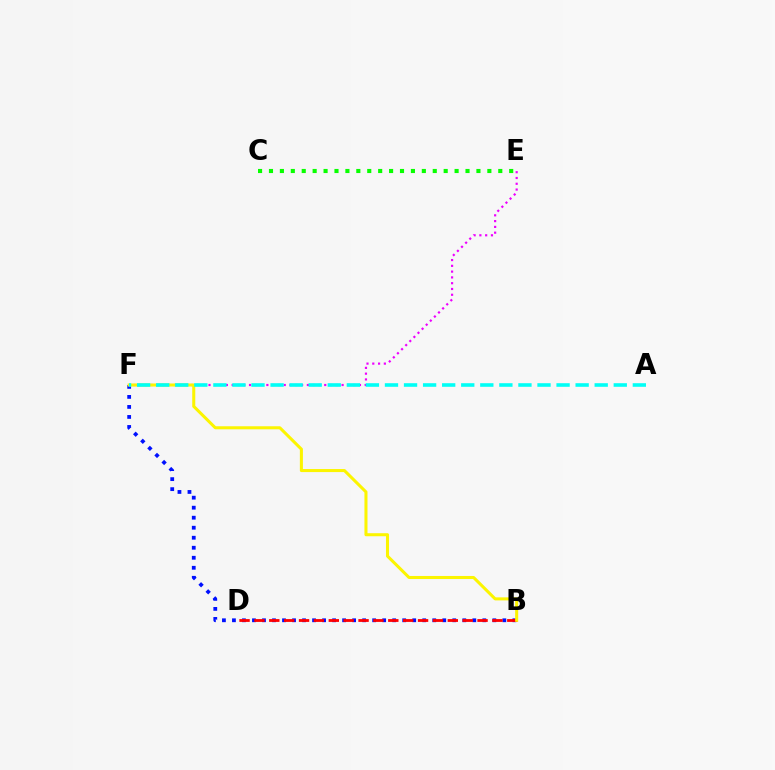{('E', 'F'): [{'color': '#ee00ff', 'line_style': 'dotted', 'thickness': 1.57}], ('B', 'F'): [{'color': '#0010ff', 'line_style': 'dotted', 'thickness': 2.72}, {'color': '#fcf500', 'line_style': 'solid', 'thickness': 2.19}], ('B', 'D'): [{'color': '#ff0000', 'line_style': 'dashed', 'thickness': 2.02}], ('C', 'E'): [{'color': '#08ff00', 'line_style': 'dotted', 'thickness': 2.97}], ('A', 'F'): [{'color': '#00fff6', 'line_style': 'dashed', 'thickness': 2.59}]}